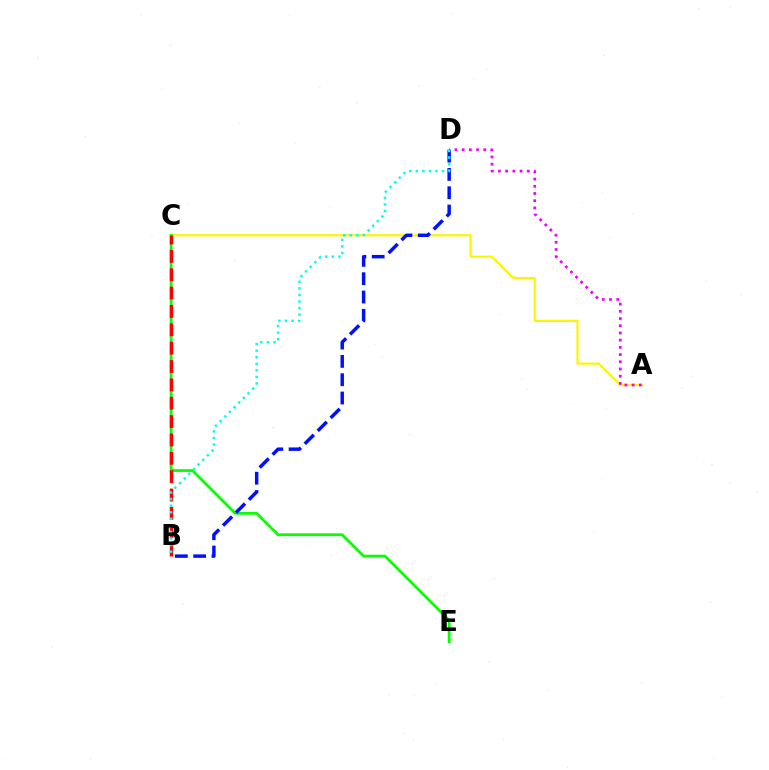{('A', 'C'): [{'color': '#fcf500', 'line_style': 'solid', 'thickness': 1.57}], ('A', 'D'): [{'color': '#ee00ff', 'line_style': 'dotted', 'thickness': 1.96}], ('C', 'E'): [{'color': '#08ff00', 'line_style': 'solid', 'thickness': 2.0}], ('B', 'D'): [{'color': '#0010ff', 'line_style': 'dashed', 'thickness': 2.49}, {'color': '#00fff6', 'line_style': 'dotted', 'thickness': 1.78}], ('B', 'C'): [{'color': '#ff0000', 'line_style': 'dashed', 'thickness': 2.49}]}